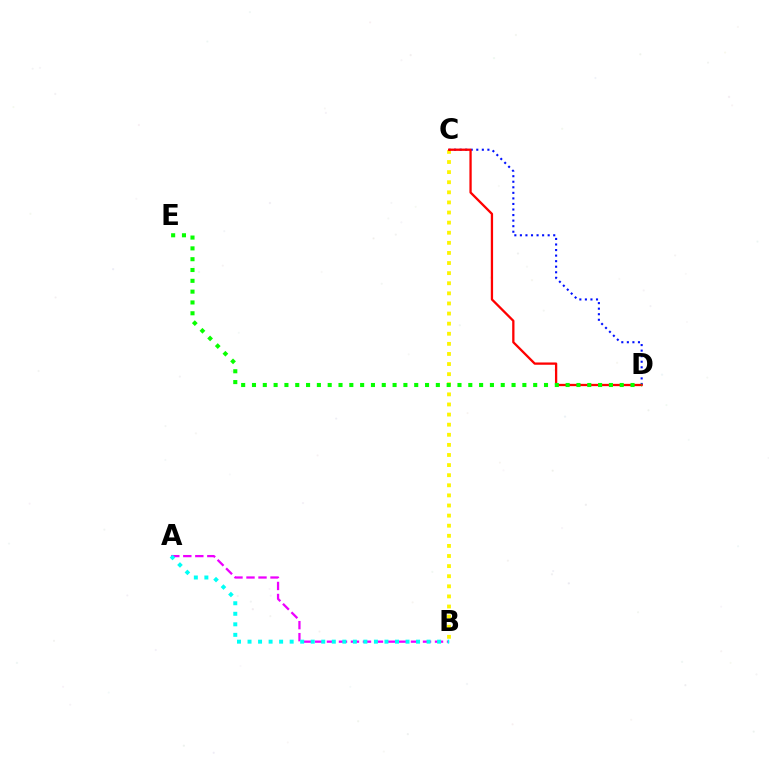{('A', 'B'): [{'color': '#ee00ff', 'line_style': 'dashed', 'thickness': 1.63}, {'color': '#00fff6', 'line_style': 'dotted', 'thickness': 2.86}], ('B', 'C'): [{'color': '#fcf500', 'line_style': 'dotted', 'thickness': 2.74}], ('C', 'D'): [{'color': '#0010ff', 'line_style': 'dotted', 'thickness': 1.51}, {'color': '#ff0000', 'line_style': 'solid', 'thickness': 1.65}], ('D', 'E'): [{'color': '#08ff00', 'line_style': 'dotted', 'thickness': 2.94}]}